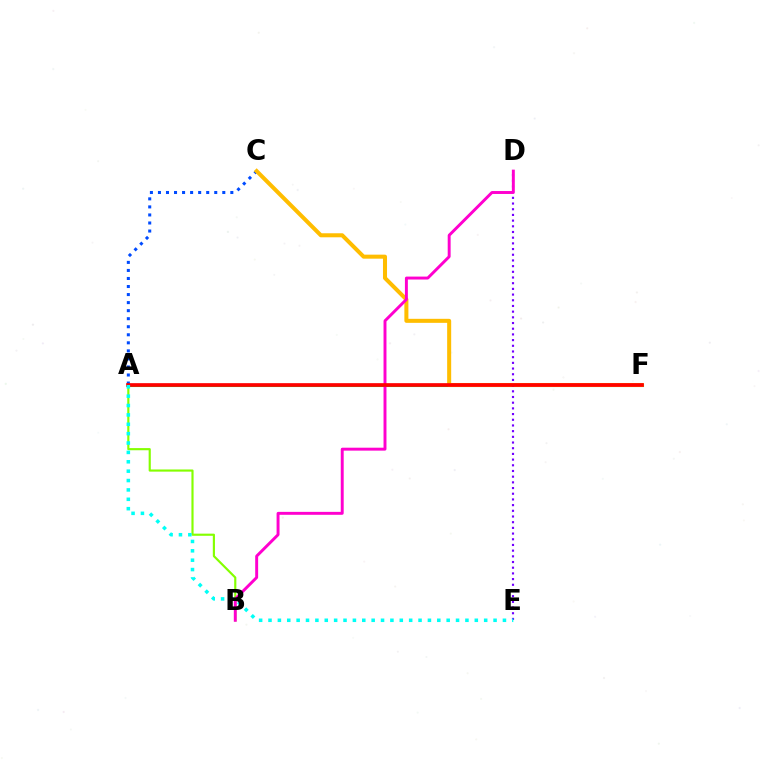{('A', 'F'): [{'color': '#00ff39', 'line_style': 'solid', 'thickness': 2.22}, {'color': '#ff0000', 'line_style': 'solid', 'thickness': 2.64}], ('A', 'C'): [{'color': '#004bff', 'line_style': 'dotted', 'thickness': 2.19}], ('C', 'F'): [{'color': '#ffbd00', 'line_style': 'solid', 'thickness': 2.9}], ('A', 'B'): [{'color': '#84ff00', 'line_style': 'solid', 'thickness': 1.55}], ('D', 'E'): [{'color': '#7200ff', 'line_style': 'dotted', 'thickness': 1.55}], ('B', 'D'): [{'color': '#ff00cf', 'line_style': 'solid', 'thickness': 2.11}], ('A', 'E'): [{'color': '#00fff6', 'line_style': 'dotted', 'thickness': 2.55}]}